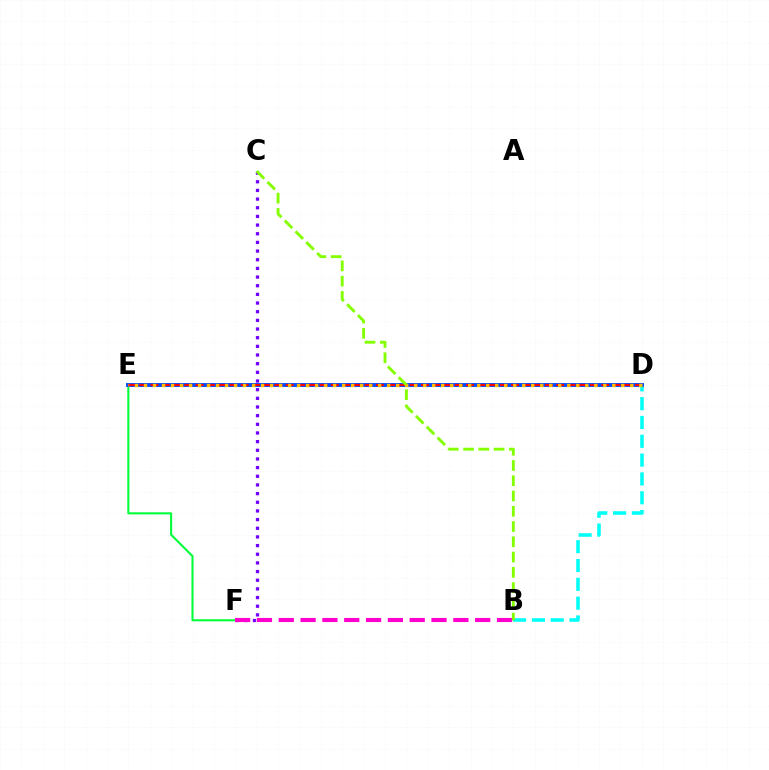{('B', 'D'): [{'color': '#00fff6', 'line_style': 'dashed', 'thickness': 2.56}], ('C', 'F'): [{'color': '#7200ff', 'line_style': 'dotted', 'thickness': 2.35}], ('E', 'F'): [{'color': '#00ff39', 'line_style': 'solid', 'thickness': 1.5}], ('B', 'F'): [{'color': '#ff00cf', 'line_style': 'dashed', 'thickness': 2.96}], ('D', 'E'): [{'color': '#004bff', 'line_style': 'solid', 'thickness': 2.79}, {'color': '#ff0000', 'line_style': 'dashed', 'thickness': 1.53}, {'color': '#ffbd00', 'line_style': 'dotted', 'thickness': 2.45}], ('B', 'C'): [{'color': '#84ff00', 'line_style': 'dashed', 'thickness': 2.07}]}